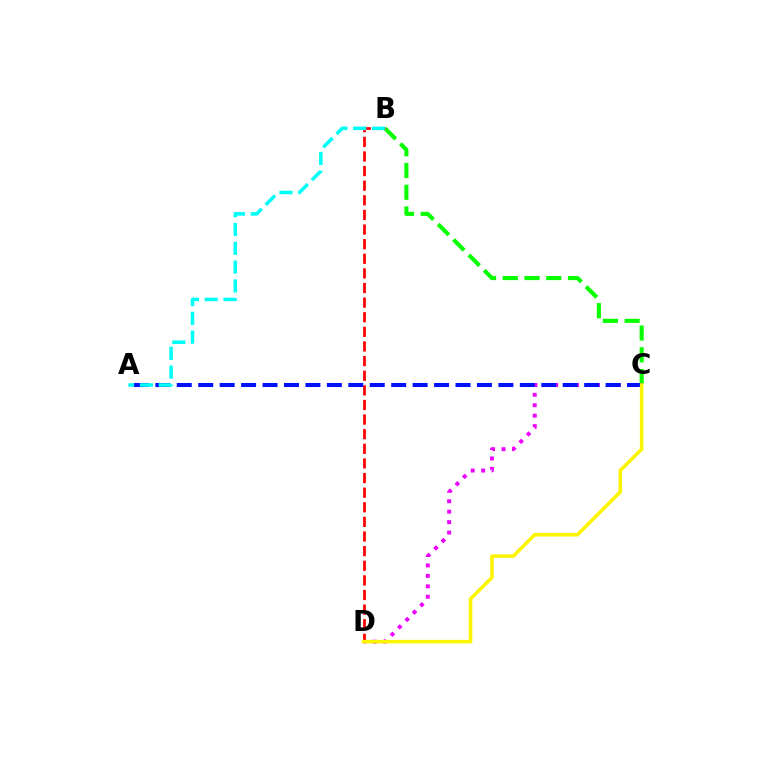{('B', 'C'): [{'color': '#08ff00', 'line_style': 'dashed', 'thickness': 2.95}], ('C', 'D'): [{'color': '#ee00ff', 'line_style': 'dotted', 'thickness': 2.83}, {'color': '#fcf500', 'line_style': 'solid', 'thickness': 2.57}], ('B', 'D'): [{'color': '#ff0000', 'line_style': 'dashed', 'thickness': 1.99}], ('A', 'C'): [{'color': '#0010ff', 'line_style': 'dashed', 'thickness': 2.91}], ('A', 'B'): [{'color': '#00fff6', 'line_style': 'dashed', 'thickness': 2.55}]}